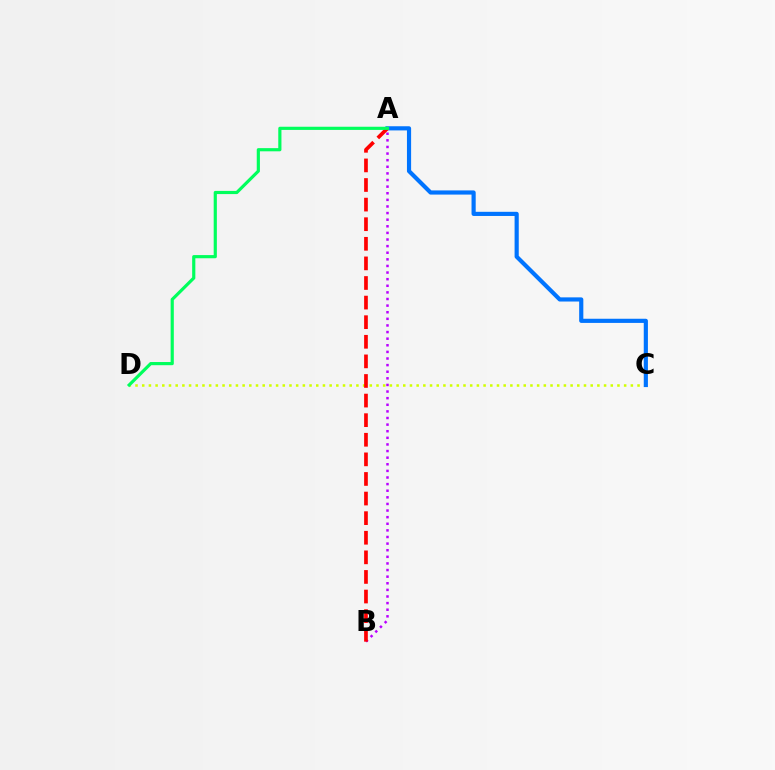{('C', 'D'): [{'color': '#d1ff00', 'line_style': 'dotted', 'thickness': 1.82}], ('A', 'B'): [{'color': '#b900ff', 'line_style': 'dotted', 'thickness': 1.8}, {'color': '#ff0000', 'line_style': 'dashed', 'thickness': 2.66}], ('A', 'C'): [{'color': '#0074ff', 'line_style': 'solid', 'thickness': 3.0}], ('A', 'D'): [{'color': '#00ff5c', 'line_style': 'solid', 'thickness': 2.28}]}